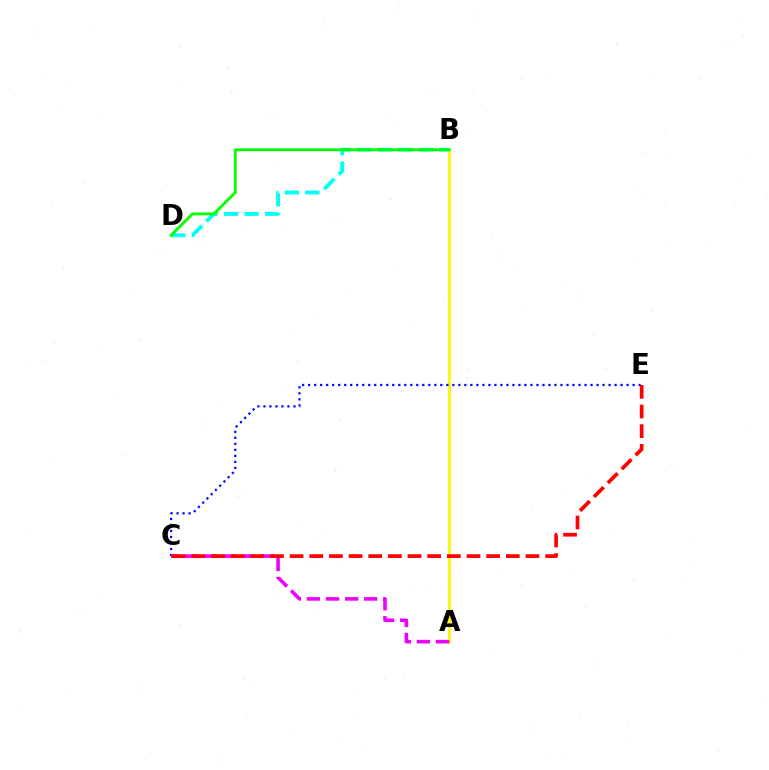{('A', 'B'): [{'color': '#fcf500', 'line_style': 'solid', 'thickness': 1.97}], ('C', 'E'): [{'color': '#0010ff', 'line_style': 'dotted', 'thickness': 1.63}, {'color': '#ff0000', 'line_style': 'dashed', 'thickness': 2.67}], ('B', 'D'): [{'color': '#00fff6', 'line_style': 'dashed', 'thickness': 2.79}, {'color': '#08ff00', 'line_style': 'solid', 'thickness': 2.06}], ('A', 'C'): [{'color': '#ee00ff', 'line_style': 'dashed', 'thickness': 2.59}]}